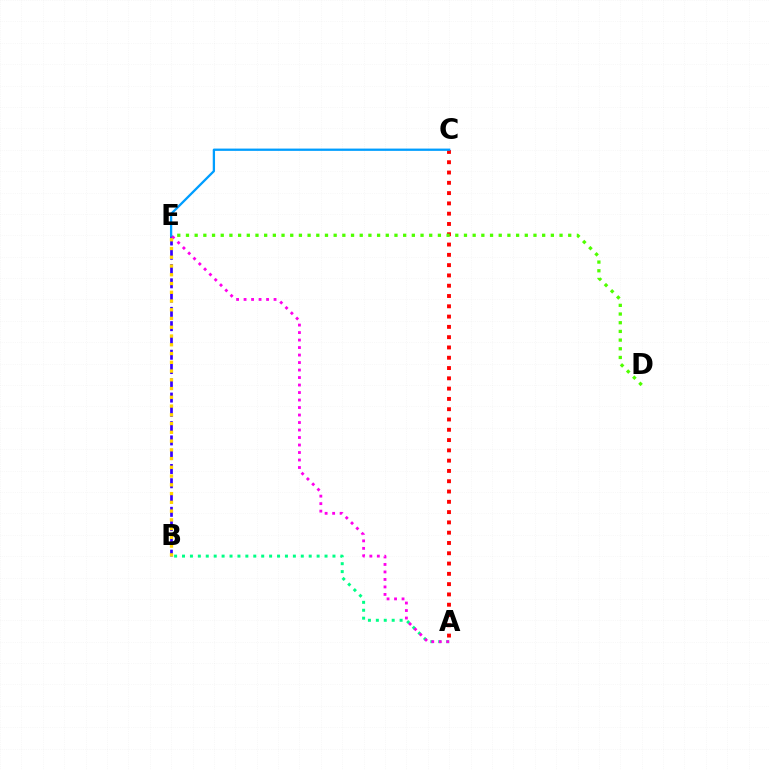{('B', 'E'): [{'color': '#3700ff', 'line_style': 'dashed', 'thickness': 1.94}, {'color': '#ffd500', 'line_style': 'dotted', 'thickness': 2.38}], ('A', 'B'): [{'color': '#00ff86', 'line_style': 'dotted', 'thickness': 2.15}], ('A', 'E'): [{'color': '#ff00ed', 'line_style': 'dotted', 'thickness': 2.04}], ('A', 'C'): [{'color': '#ff0000', 'line_style': 'dotted', 'thickness': 2.8}], ('D', 'E'): [{'color': '#4fff00', 'line_style': 'dotted', 'thickness': 2.36}], ('C', 'E'): [{'color': '#009eff', 'line_style': 'solid', 'thickness': 1.65}]}